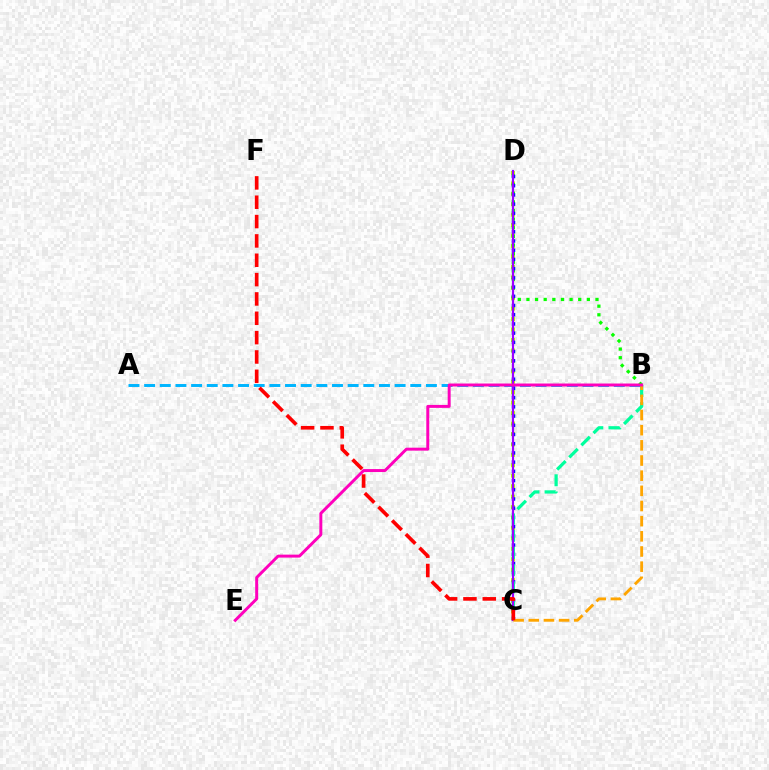{('C', 'D'): [{'color': '#b3ff00', 'line_style': 'dotted', 'thickness': 2.84}, {'color': '#0010ff', 'line_style': 'dotted', 'thickness': 2.5}, {'color': '#9b00ff', 'line_style': 'solid', 'thickness': 1.57}], ('B', 'D'): [{'color': '#08ff00', 'line_style': 'dotted', 'thickness': 2.34}], ('A', 'B'): [{'color': '#00b5ff', 'line_style': 'dashed', 'thickness': 2.13}], ('B', 'C'): [{'color': '#00ff9d', 'line_style': 'dashed', 'thickness': 2.33}, {'color': '#ffa500', 'line_style': 'dashed', 'thickness': 2.06}], ('C', 'F'): [{'color': '#ff0000', 'line_style': 'dashed', 'thickness': 2.63}], ('B', 'E'): [{'color': '#ff00bd', 'line_style': 'solid', 'thickness': 2.13}]}